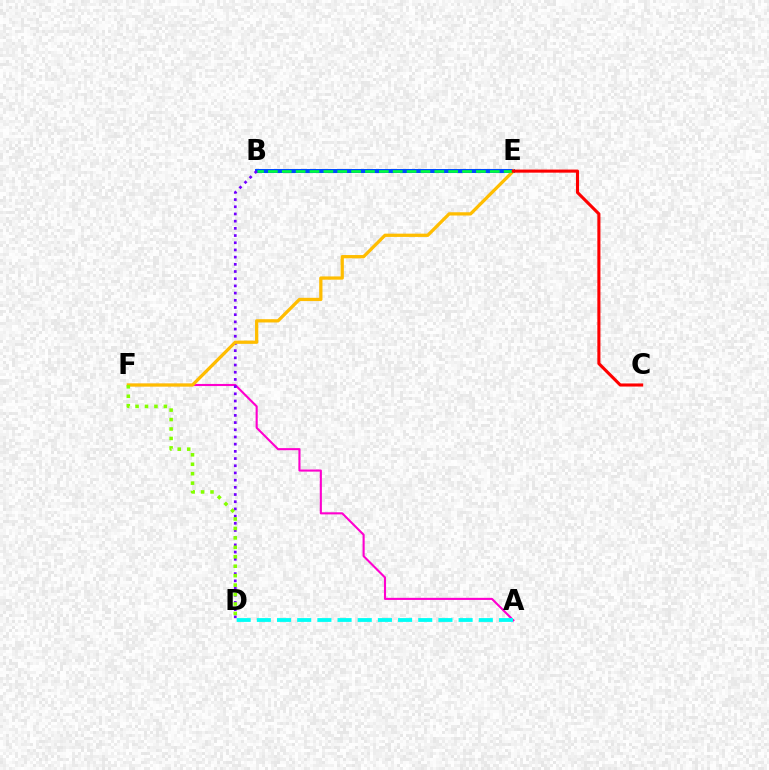{('B', 'E'): [{'color': '#004bff', 'line_style': 'solid', 'thickness': 2.89}, {'color': '#00ff39', 'line_style': 'dashed', 'thickness': 1.88}], ('A', 'F'): [{'color': '#ff00cf', 'line_style': 'solid', 'thickness': 1.52}], ('B', 'D'): [{'color': '#7200ff', 'line_style': 'dotted', 'thickness': 1.95}], ('E', 'F'): [{'color': '#ffbd00', 'line_style': 'solid', 'thickness': 2.35}], ('C', 'E'): [{'color': '#ff0000', 'line_style': 'solid', 'thickness': 2.23}], ('D', 'F'): [{'color': '#84ff00', 'line_style': 'dotted', 'thickness': 2.57}], ('A', 'D'): [{'color': '#00fff6', 'line_style': 'dashed', 'thickness': 2.74}]}